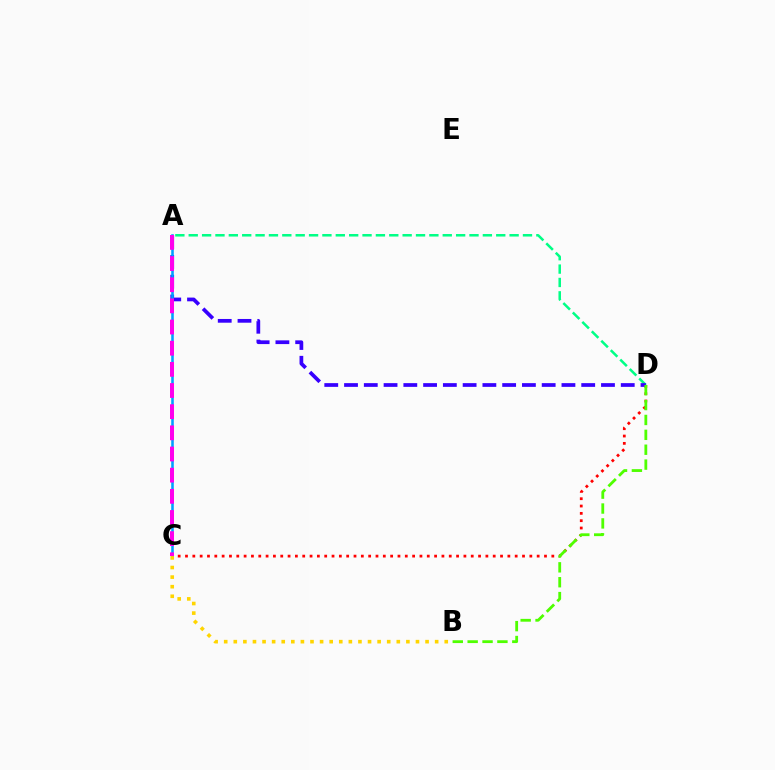{('C', 'D'): [{'color': '#ff0000', 'line_style': 'dotted', 'thickness': 1.99}], ('A', 'D'): [{'color': '#00ff86', 'line_style': 'dashed', 'thickness': 1.82}, {'color': '#3700ff', 'line_style': 'dashed', 'thickness': 2.69}], ('A', 'C'): [{'color': '#009eff', 'line_style': 'solid', 'thickness': 1.84}, {'color': '#ff00ed', 'line_style': 'dashed', 'thickness': 2.87}], ('B', 'D'): [{'color': '#4fff00', 'line_style': 'dashed', 'thickness': 2.02}], ('B', 'C'): [{'color': '#ffd500', 'line_style': 'dotted', 'thickness': 2.61}]}